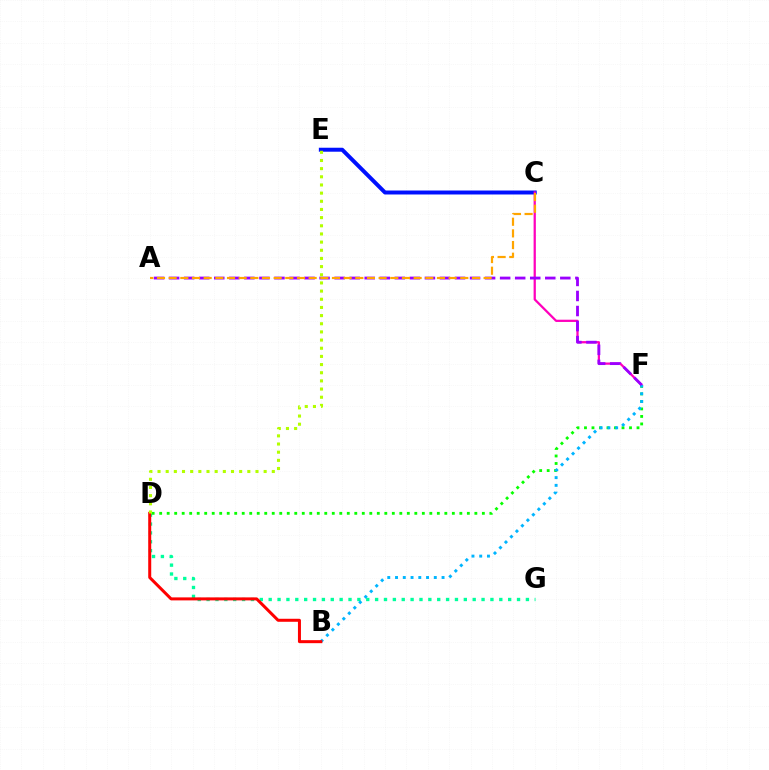{('C', 'E'): [{'color': '#0010ff', 'line_style': 'solid', 'thickness': 2.86}], ('C', 'F'): [{'color': '#ff00bd', 'line_style': 'solid', 'thickness': 1.62}], ('D', 'G'): [{'color': '#00ff9d', 'line_style': 'dotted', 'thickness': 2.41}], ('D', 'F'): [{'color': '#08ff00', 'line_style': 'dotted', 'thickness': 2.04}], ('B', 'F'): [{'color': '#00b5ff', 'line_style': 'dotted', 'thickness': 2.11}], ('B', 'D'): [{'color': '#ff0000', 'line_style': 'solid', 'thickness': 2.16}], ('A', 'F'): [{'color': '#9b00ff', 'line_style': 'dashed', 'thickness': 2.04}], ('A', 'C'): [{'color': '#ffa500', 'line_style': 'dashed', 'thickness': 1.58}], ('D', 'E'): [{'color': '#b3ff00', 'line_style': 'dotted', 'thickness': 2.22}]}